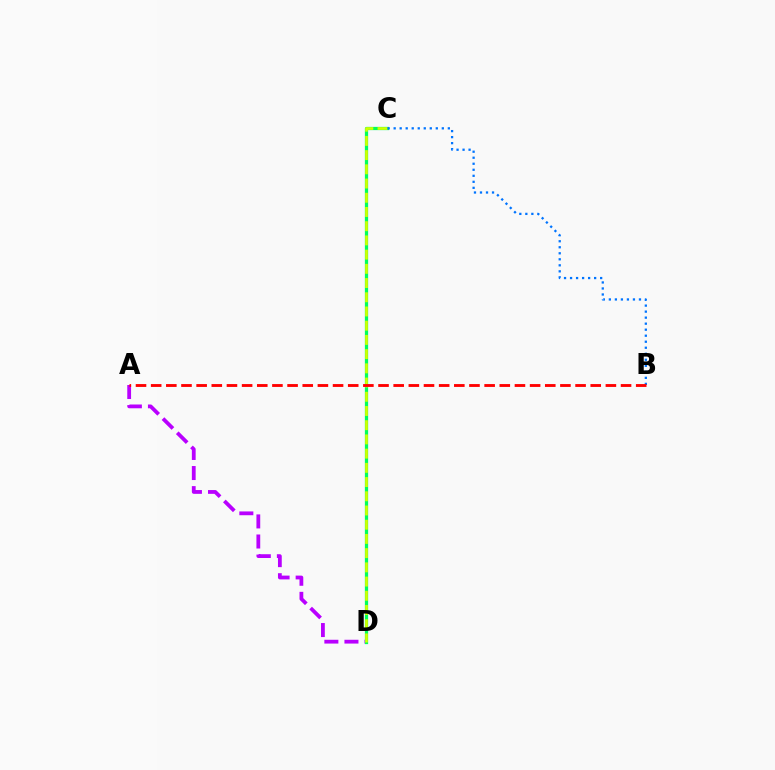{('A', 'D'): [{'color': '#b900ff', 'line_style': 'dashed', 'thickness': 2.73}], ('C', 'D'): [{'color': '#00ff5c', 'line_style': 'solid', 'thickness': 2.34}, {'color': '#d1ff00', 'line_style': 'dashed', 'thickness': 1.93}], ('B', 'C'): [{'color': '#0074ff', 'line_style': 'dotted', 'thickness': 1.64}], ('A', 'B'): [{'color': '#ff0000', 'line_style': 'dashed', 'thickness': 2.06}]}